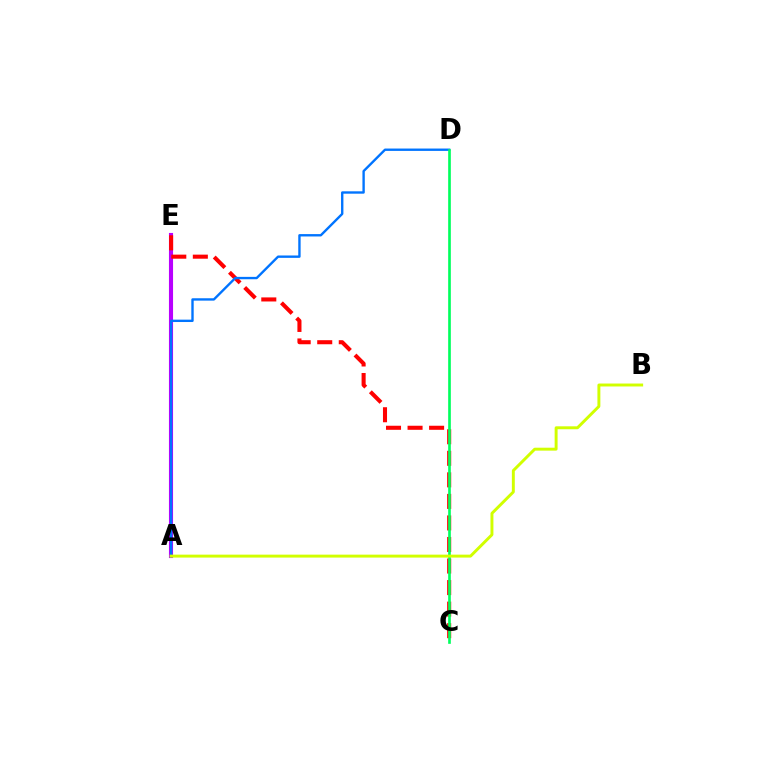{('A', 'E'): [{'color': '#b900ff', 'line_style': 'solid', 'thickness': 2.95}], ('C', 'E'): [{'color': '#ff0000', 'line_style': 'dashed', 'thickness': 2.93}], ('A', 'D'): [{'color': '#0074ff', 'line_style': 'solid', 'thickness': 1.71}], ('C', 'D'): [{'color': '#00ff5c', 'line_style': 'solid', 'thickness': 1.92}], ('A', 'B'): [{'color': '#d1ff00', 'line_style': 'solid', 'thickness': 2.12}]}